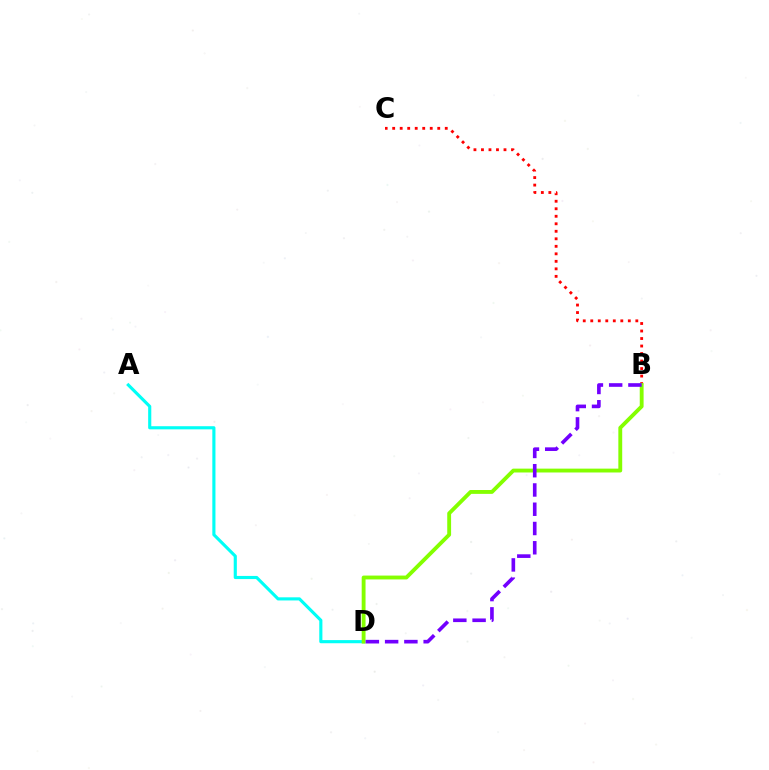{('A', 'D'): [{'color': '#00fff6', 'line_style': 'solid', 'thickness': 2.26}], ('B', 'C'): [{'color': '#ff0000', 'line_style': 'dotted', 'thickness': 2.04}], ('B', 'D'): [{'color': '#84ff00', 'line_style': 'solid', 'thickness': 2.78}, {'color': '#7200ff', 'line_style': 'dashed', 'thickness': 2.62}]}